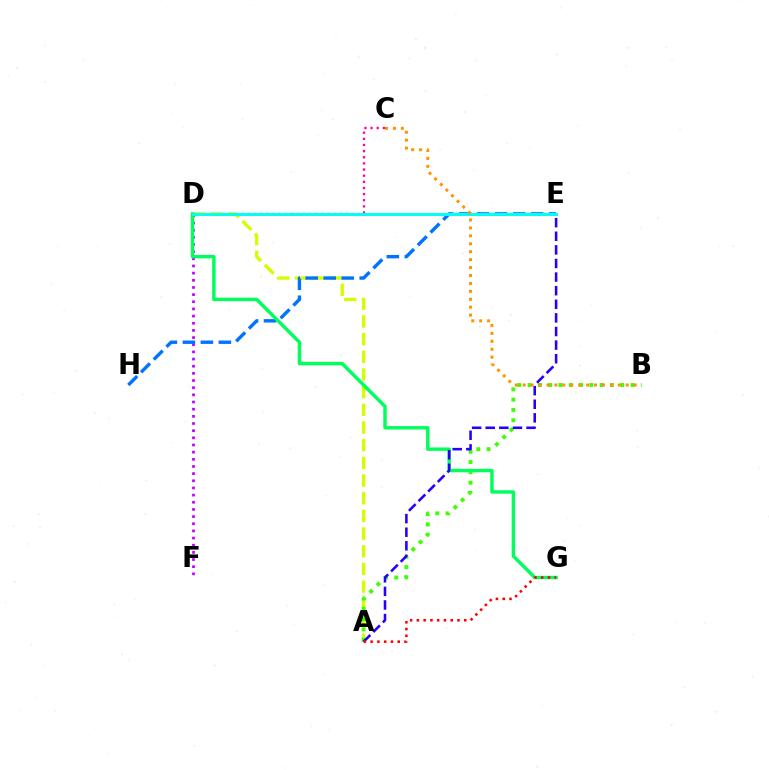{('D', 'F'): [{'color': '#b900ff', 'line_style': 'dotted', 'thickness': 1.95}], ('C', 'D'): [{'color': '#ff00ac', 'line_style': 'dotted', 'thickness': 1.67}], ('A', 'D'): [{'color': '#d1ff00', 'line_style': 'dashed', 'thickness': 2.4}], ('A', 'B'): [{'color': '#3dff00', 'line_style': 'dotted', 'thickness': 2.8}], ('E', 'H'): [{'color': '#0074ff', 'line_style': 'dashed', 'thickness': 2.44}], ('D', 'G'): [{'color': '#00ff5c', 'line_style': 'solid', 'thickness': 2.45}], ('D', 'E'): [{'color': '#00fff6', 'line_style': 'solid', 'thickness': 2.15}], ('A', 'E'): [{'color': '#2500ff', 'line_style': 'dashed', 'thickness': 1.85}], ('B', 'C'): [{'color': '#ff9400', 'line_style': 'dotted', 'thickness': 2.15}], ('A', 'G'): [{'color': '#ff0000', 'line_style': 'dotted', 'thickness': 1.84}]}